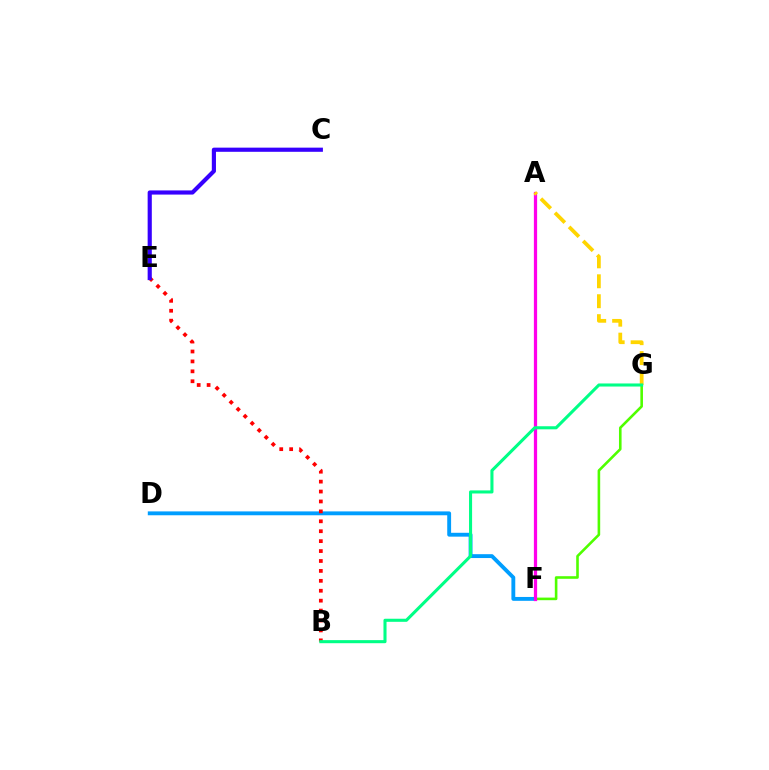{('F', 'G'): [{'color': '#4fff00', 'line_style': 'solid', 'thickness': 1.87}], ('D', 'F'): [{'color': '#009eff', 'line_style': 'solid', 'thickness': 2.78}], ('B', 'E'): [{'color': '#ff0000', 'line_style': 'dotted', 'thickness': 2.7}], ('A', 'F'): [{'color': '#ff00ed', 'line_style': 'solid', 'thickness': 2.33}], ('C', 'E'): [{'color': '#3700ff', 'line_style': 'solid', 'thickness': 2.99}], ('A', 'G'): [{'color': '#ffd500', 'line_style': 'dashed', 'thickness': 2.71}], ('B', 'G'): [{'color': '#00ff86', 'line_style': 'solid', 'thickness': 2.21}]}